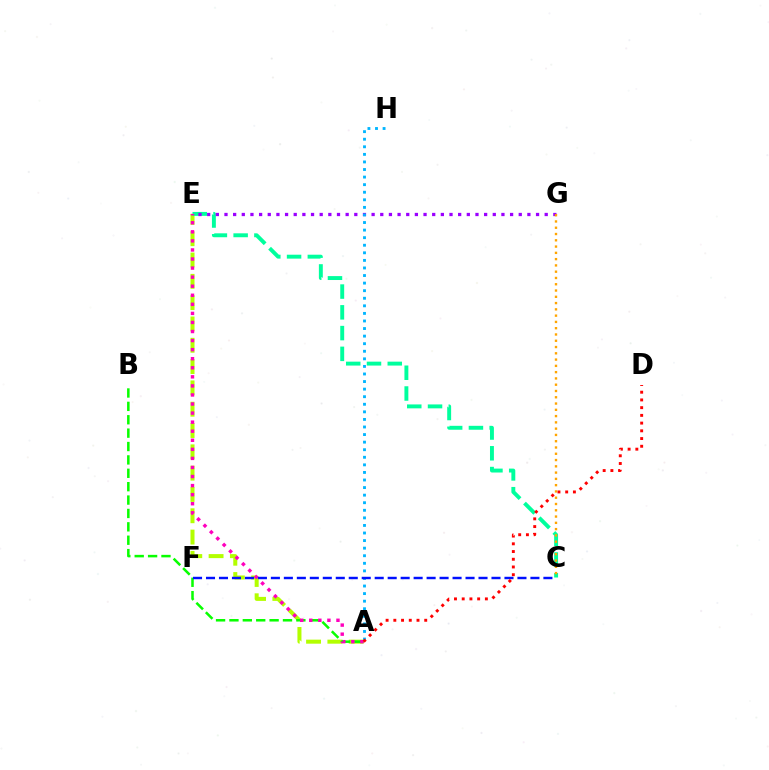{('A', 'E'): [{'color': '#b3ff00', 'line_style': 'dashed', 'thickness': 2.9}, {'color': '#ff00bd', 'line_style': 'dotted', 'thickness': 2.46}], ('A', 'B'): [{'color': '#08ff00', 'line_style': 'dashed', 'thickness': 1.82}], ('C', 'E'): [{'color': '#00ff9d', 'line_style': 'dashed', 'thickness': 2.82}], ('E', 'G'): [{'color': '#9b00ff', 'line_style': 'dotted', 'thickness': 2.35}], ('C', 'G'): [{'color': '#ffa500', 'line_style': 'dotted', 'thickness': 1.71}], ('A', 'H'): [{'color': '#00b5ff', 'line_style': 'dotted', 'thickness': 2.06}], ('C', 'F'): [{'color': '#0010ff', 'line_style': 'dashed', 'thickness': 1.76}], ('A', 'D'): [{'color': '#ff0000', 'line_style': 'dotted', 'thickness': 2.1}]}